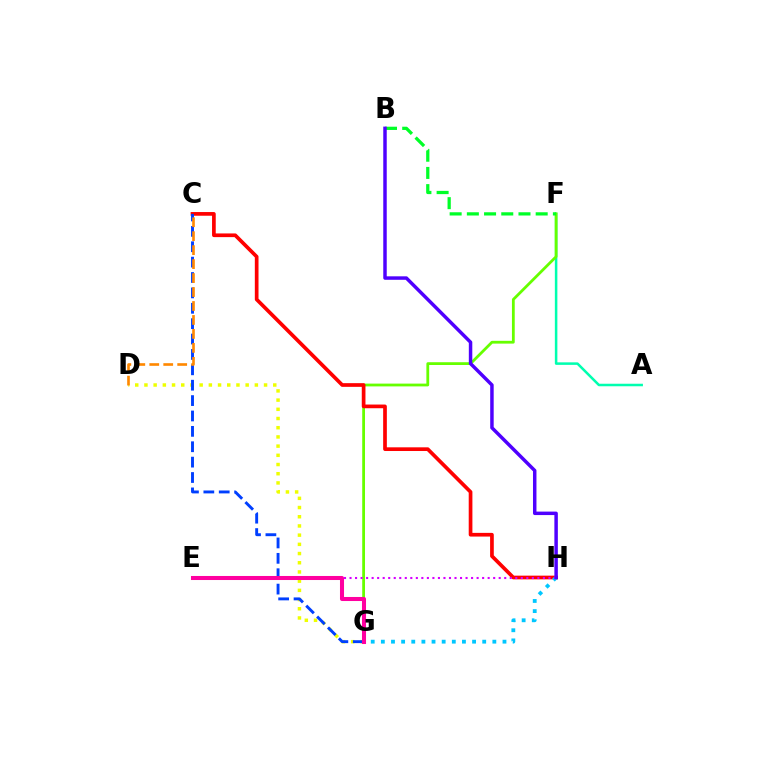{('A', 'F'): [{'color': '#00ffaf', 'line_style': 'solid', 'thickness': 1.82}], ('F', 'G'): [{'color': '#66ff00', 'line_style': 'solid', 'thickness': 2.01}], ('D', 'G'): [{'color': '#eeff00', 'line_style': 'dotted', 'thickness': 2.5}], ('C', 'H'): [{'color': '#ff0000', 'line_style': 'solid', 'thickness': 2.66}], ('C', 'G'): [{'color': '#003fff', 'line_style': 'dashed', 'thickness': 2.09}], ('B', 'F'): [{'color': '#00ff27', 'line_style': 'dashed', 'thickness': 2.34}], ('G', 'H'): [{'color': '#00c7ff', 'line_style': 'dotted', 'thickness': 2.75}], ('E', 'H'): [{'color': '#d600ff', 'line_style': 'dotted', 'thickness': 1.5}], ('C', 'D'): [{'color': '#ff8800', 'line_style': 'dashed', 'thickness': 1.9}], ('B', 'H'): [{'color': '#4f00ff', 'line_style': 'solid', 'thickness': 2.5}], ('E', 'G'): [{'color': '#ff00a0', 'line_style': 'solid', 'thickness': 2.92}]}